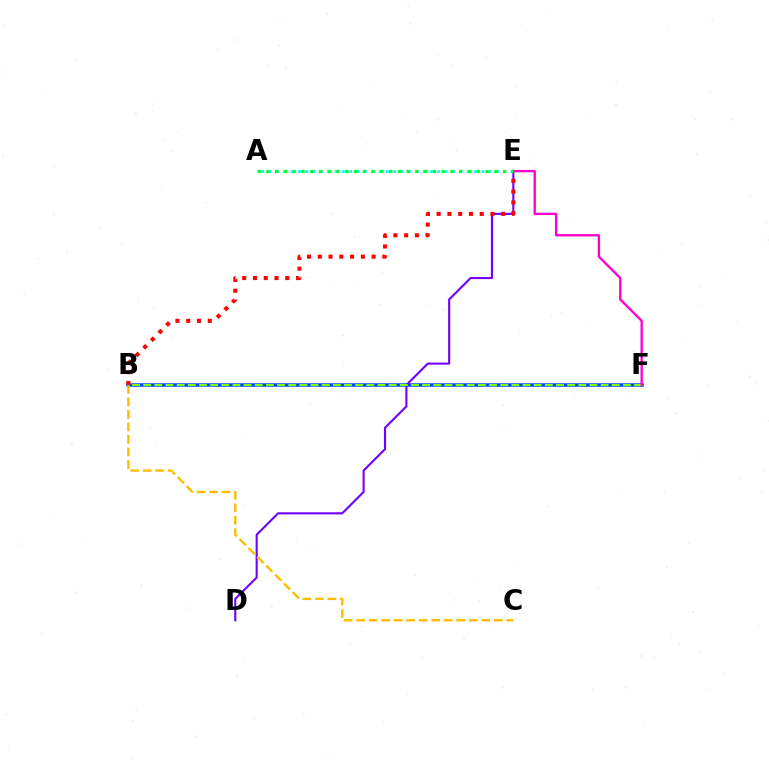{('A', 'E'): [{'color': '#00fff6', 'line_style': 'dotted', 'thickness': 1.99}, {'color': '#00ff39', 'line_style': 'dotted', 'thickness': 2.38}], ('B', 'F'): [{'color': '#004bff', 'line_style': 'solid', 'thickness': 2.53}, {'color': '#84ff00', 'line_style': 'dashed', 'thickness': 1.52}], ('D', 'E'): [{'color': '#7200ff', 'line_style': 'solid', 'thickness': 1.52}], ('B', 'C'): [{'color': '#ffbd00', 'line_style': 'dashed', 'thickness': 1.7}], ('B', 'E'): [{'color': '#ff0000', 'line_style': 'dotted', 'thickness': 2.93}], ('E', 'F'): [{'color': '#ff00cf', 'line_style': 'solid', 'thickness': 1.68}]}